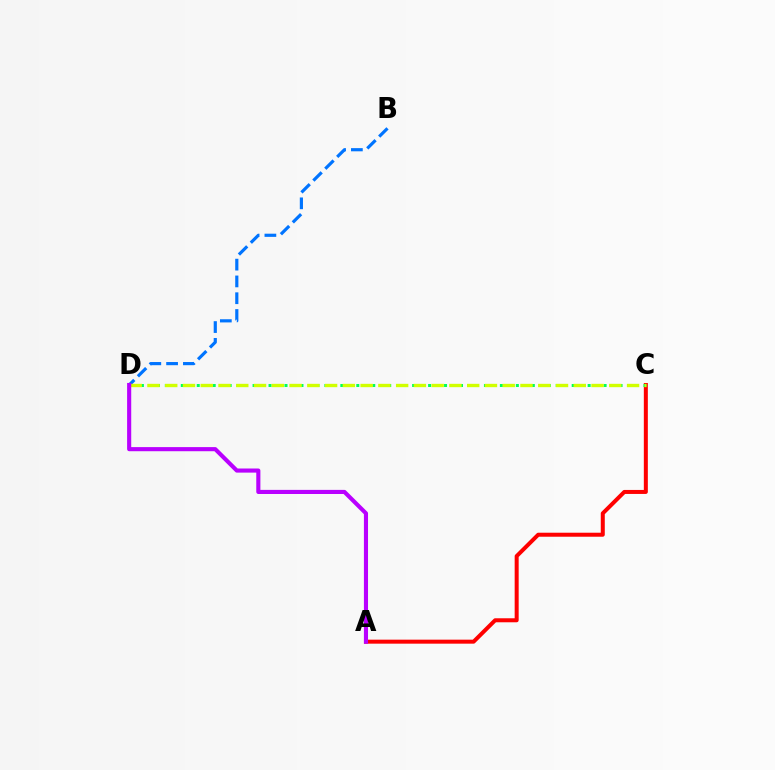{('A', 'C'): [{'color': '#ff0000', 'line_style': 'solid', 'thickness': 2.88}], ('B', 'D'): [{'color': '#0074ff', 'line_style': 'dashed', 'thickness': 2.28}], ('C', 'D'): [{'color': '#00ff5c', 'line_style': 'dotted', 'thickness': 2.17}, {'color': '#d1ff00', 'line_style': 'dashed', 'thickness': 2.41}], ('A', 'D'): [{'color': '#b900ff', 'line_style': 'solid', 'thickness': 2.96}]}